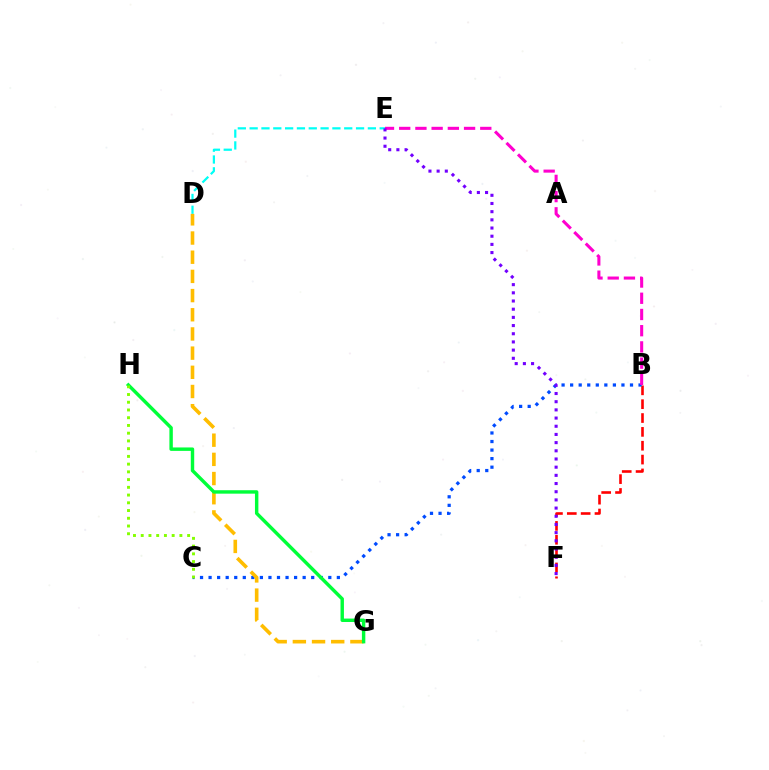{('D', 'E'): [{'color': '#00fff6', 'line_style': 'dashed', 'thickness': 1.61}], ('B', 'F'): [{'color': '#ff0000', 'line_style': 'dashed', 'thickness': 1.88}], ('B', 'C'): [{'color': '#004bff', 'line_style': 'dotted', 'thickness': 2.32}], ('B', 'E'): [{'color': '#ff00cf', 'line_style': 'dashed', 'thickness': 2.2}], ('D', 'G'): [{'color': '#ffbd00', 'line_style': 'dashed', 'thickness': 2.61}], ('G', 'H'): [{'color': '#00ff39', 'line_style': 'solid', 'thickness': 2.47}], ('C', 'H'): [{'color': '#84ff00', 'line_style': 'dotted', 'thickness': 2.1}], ('E', 'F'): [{'color': '#7200ff', 'line_style': 'dotted', 'thickness': 2.22}]}